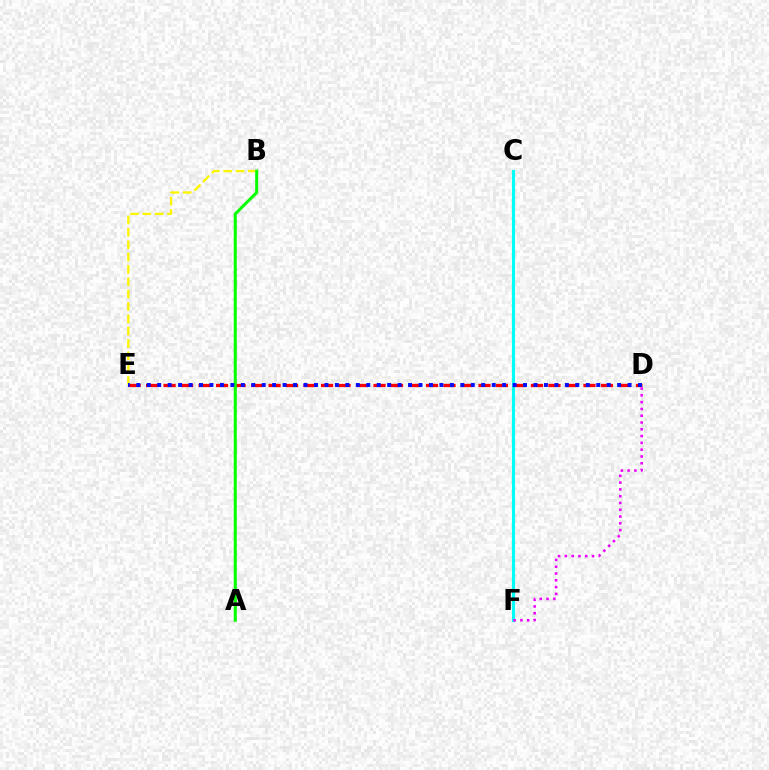{('B', 'E'): [{'color': '#fcf500', 'line_style': 'dashed', 'thickness': 1.68}], ('C', 'F'): [{'color': '#00fff6', 'line_style': 'solid', 'thickness': 2.27}], ('D', 'E'): [{'color': '#ff0000', 'line_style': 'dashed', 'thickness': 2.38}, {'color': '#0010ff', 'line_style': 'dotted', 'thickness': 2.84}], ('D', 'F'): [{'color': '#ee00ff', 'line_style': 'dotted', 'thickness': 1.84}], ('A', 'B'): [{'color': '#08ff00', 'line_style': 'solid', 'thickness': 2.17}]}